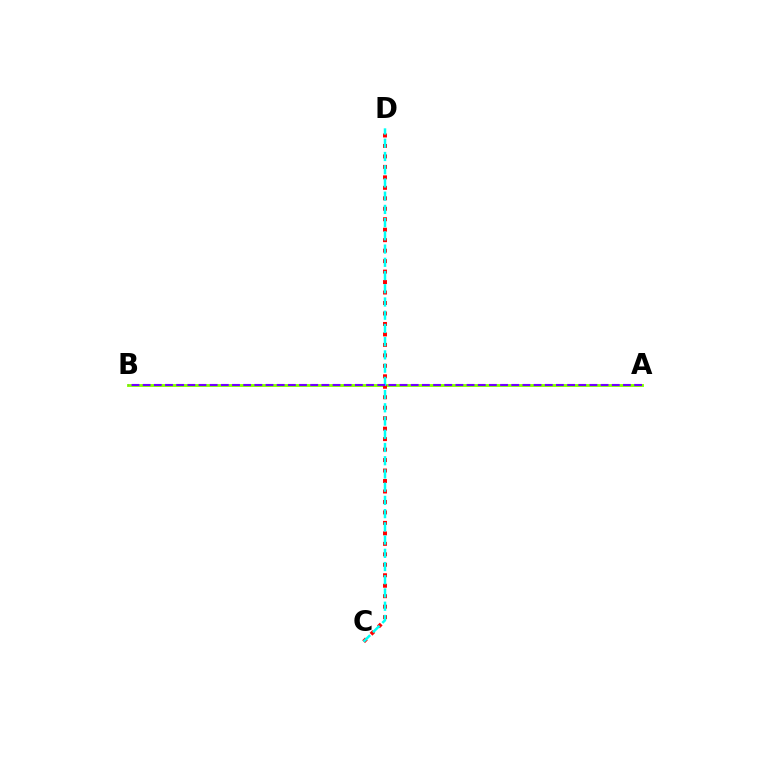{('A', 'B'): [{'color': '#84ff00', 'line_style': 'solid', 'thickness': 2.06}, {'color': '#7200ff', 'line_style': 'dashed', 'thickness': 1.52}], ('C', 'D'): [{'color': '#ff0000', 'line_style': 'dotted', 'thickness': 2.84}, {'color': '#00fff6', 'line_style': 'dashed', 'thickness': 1.8}]}